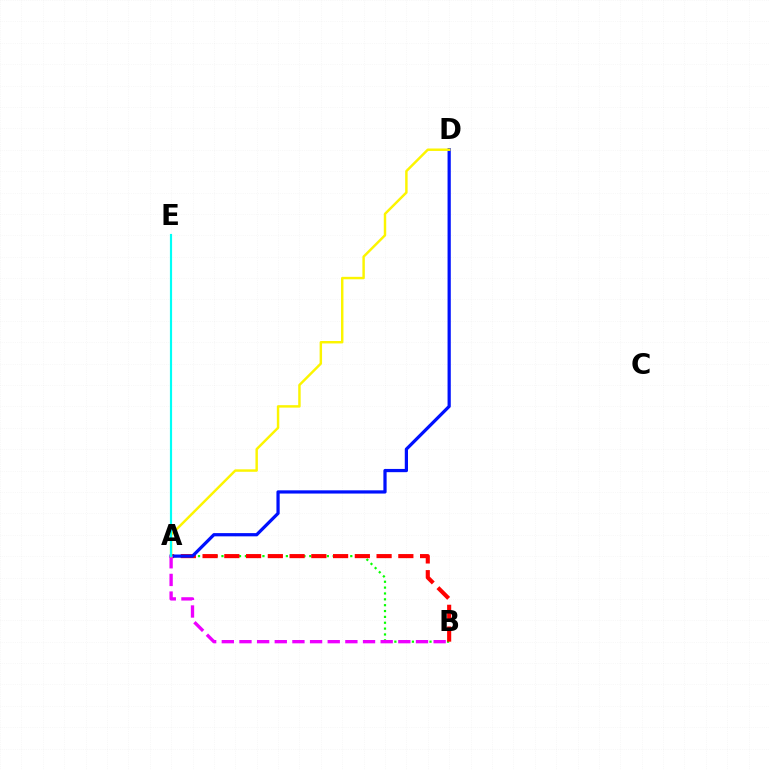{('A', 'B'): [{'color': '#08ff00', 'line_style': 'dotted', 'thickness': 1.59}, {'color': '#ff0000', 'line_style': 'dashed', 'thickness': 2.95}, {'color': '#ee00ff', 'line_style': 'dashed', 'thickness': 2.4}], ('A', 'D'): [{'color': '#0010ff', 'line_style': 'solid', 'thickness': 2.33}, {'color': '#fcf500', 'line_style': 'solid', 'thickness': 1.76}], ('A', 'E'): [{'color': '#00fff6', 'line_style': 'solid', 'thickness': 1.56}]}